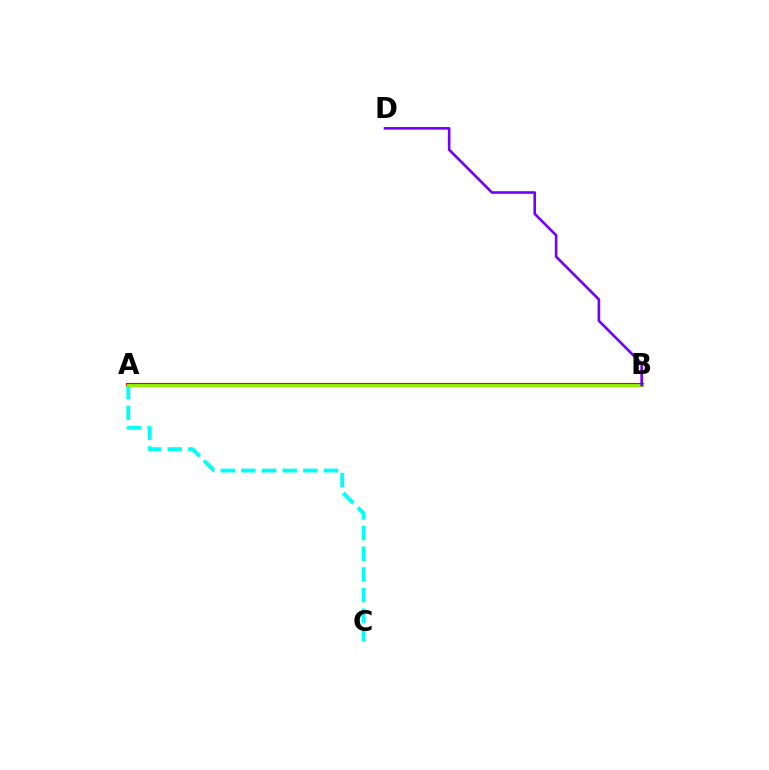{('A', 'B'): [{'color': '#ff0000', 'line_style': 'solid', 'thickness': 2.99}, {'color': '#84ff00', 'line_style': 'solid', 'thickness': 2.05}], ('A', 'C'): [{'color': '#00fff6', 'line_style': 'dashed', 'thickness': 2.81}], ('B', 'D'): [{'color': '#7200ff', 'line_style': 'solid', 'thickness': 1.88}]}